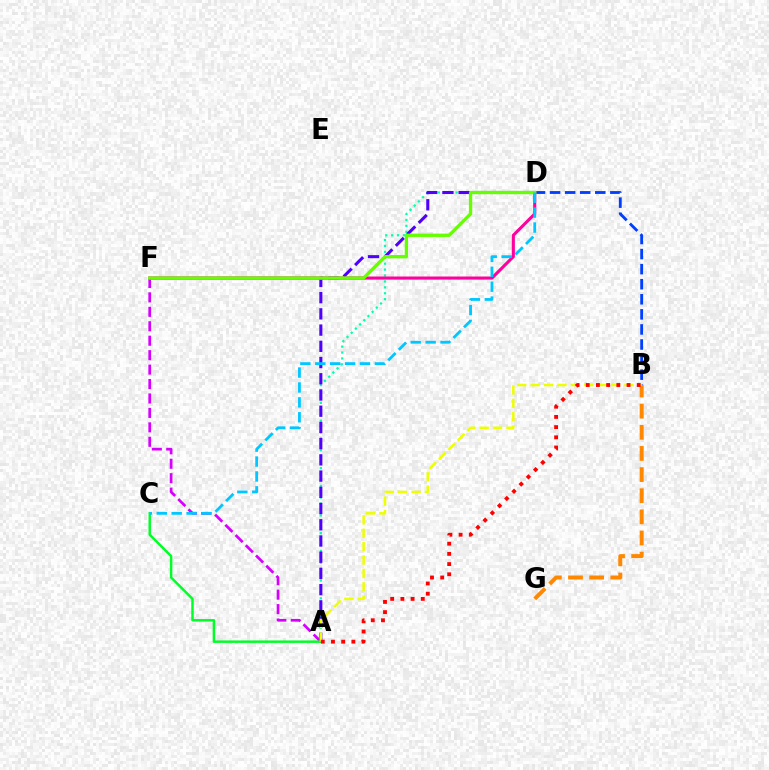{('A', 'D'): [{'color': '#00ffaf', 'line_style': 'dotted', 'thickness': 1.61}, {'color': '#4f00ff', 'line_style': 'dashed', 'thickness': 2.2}], ('B', 'D'): [{'color': '#003fff', 'line_style': 'dashed', 'thickness': 2.05}], ('A', 'F'): [{'color': '#d600ff', 'line_style': 'dashed', 'thickness': 1.96}], ('D', 'F'): [{'color': '#ff00a0', 'line_style': 'solid', 'thickness': 2.23}, {'color': '#66ff00', 'line_style': 'solid', 'thickness': 2.39}], ('A', 'C'): [{'color': '#00ff27', 'line_style': 'solid', 'thickness': 1.77}], ('B', 'G'): [{'color': '#ff8800', 'line_style': 'dashed', 'thickness': 2.87}], ('A', 'B'): [{'color': '#eeff00', 'line_style': 'dashed', 'thickness': 1.82}, {'color': '#ff0000', 'line_style': 'dotted', 'thickness': 2.77}], ('C', 'D'): [{'color': '#00c7ff', 'line_style': 'dashed', 'thickness': 2.02}]}